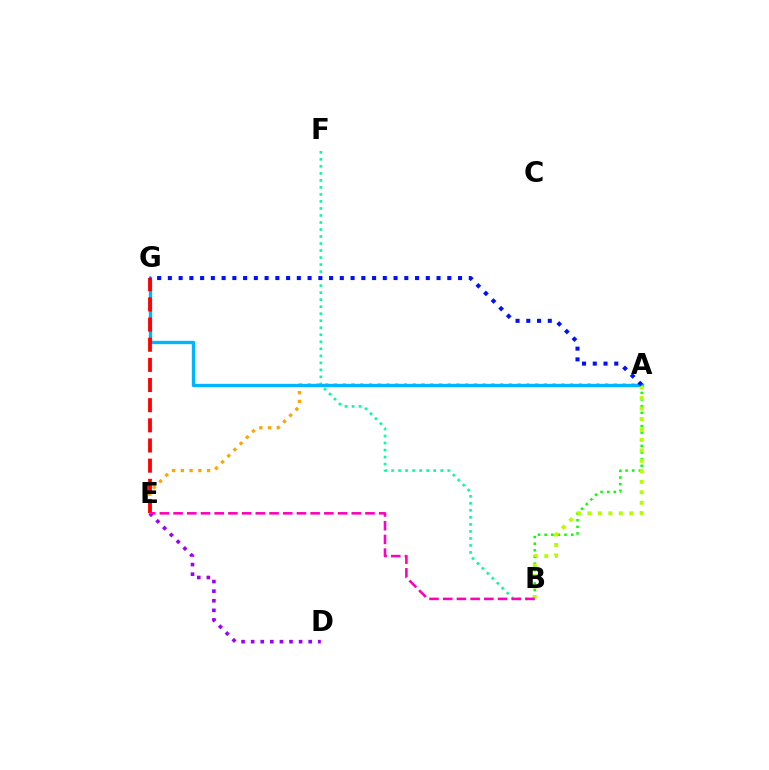{('A', 'E'): [{'color': '#ffa500', 'line_style': 'dotted', 'thickness': 2.38}], ('A', 'B'): [{'color': '#08ff00', 'line_style': 'dotted', 'thickness': 1.8}, {'color': '#b3ff00', 'line_style': 'dotted', 'thickness': 2.85}], ('B', 'F'): [{'color': '#00ff9d', 'line_style': 'dotted', 'thickness': 1.91}], ('A', 'G'): [{'color': '#00b5ff', 'line_style': 'solid', 'thickness': 2.42}, {'color': '#0010ff', 'line_style': 'dotted', 'thickness': 2.92}], ('E', 'G'): [{'color': '#ff0000', 'line_style': 'dashed', 'thickness': 2.74}], ('D', 'E'): [{'color': '#9b00ff', 'line_style': 'dotted', 'thickness': 2.61}], ('B', 'E'): [{'color': '#ff00bd', 'line_style': 'dashed', 'thickness': 1.86}]}